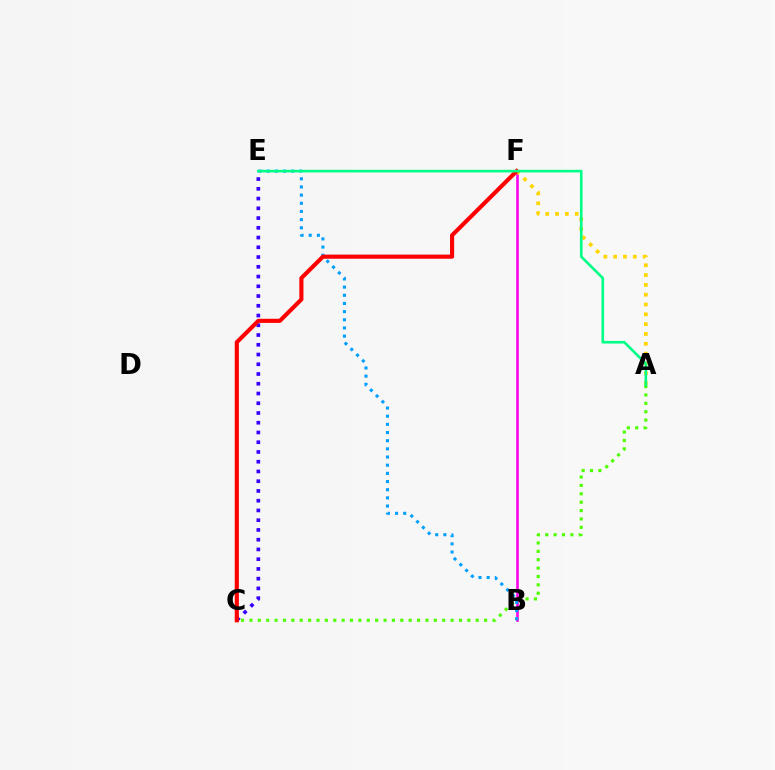{('B', 'F'): [{'color': '#ff00ed', 'line_style': 'solid', 'thickness': 1.88}], ('A', 'F'): [{'color': '#ffd500', 'line_style': 'dotted', 'thickness': 2.67}], ('B', 'E'): [{'color': '#009eff', 'line_style': 'dotted', 'thickness': 2.22}], ('A', 'C'): [{'color': '#4fff00', 'line_style': 'dotted', 'thickness': 2.28}], ('C', 'E'): [{'color': '#3700ff', 'line_style': 'dotted', 'thickness': 2.65}], ('C', 'F'): [{'color': '#ff0000', 'line_style': 'solid', 'thickness': 2.97}], ('A', 'E'): [{'color': '#00ff86', 'line_style': 'solid', 'thickness': 1.89}]}